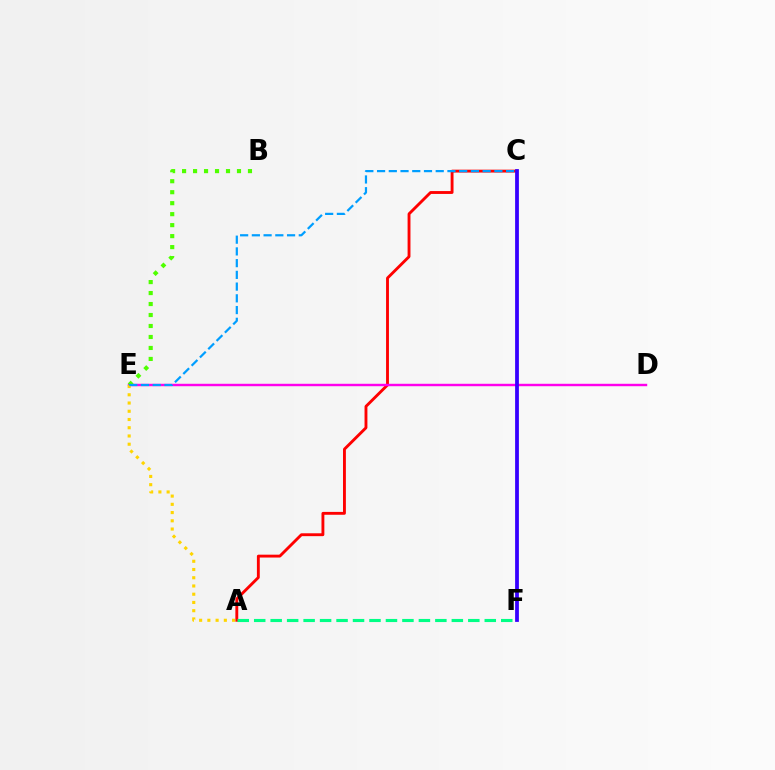{('A', 'C'): [{'color': '#ff0000', 'line_style': 'solid', 'thickness': 2.07}], ('D', 'E'): [{'color': '#ff00ed', 'line_style': 'solid', 'thickness': 1.75}], ('B', 'E'): [{'color': '#4fff00', 'line_style': 'dotted', 'thickness': 2.98}], ('A', 'E'): [{'color': '#ffd500', 'line_style': 'dotted', 'thickness': 2.24}], ('C', 'E'): [{'color': '#009eff', 'line_style': 'dashed', 'thickness': 1.59}], ('A', 'F'): [{'color': '#00ff86', 'line_style': 'dashed', 'thickness': 2.24}], ('C', 'F'): [{'color': '#3700ff', 'line_style': 'solid', 'thickness': 2.71}]}